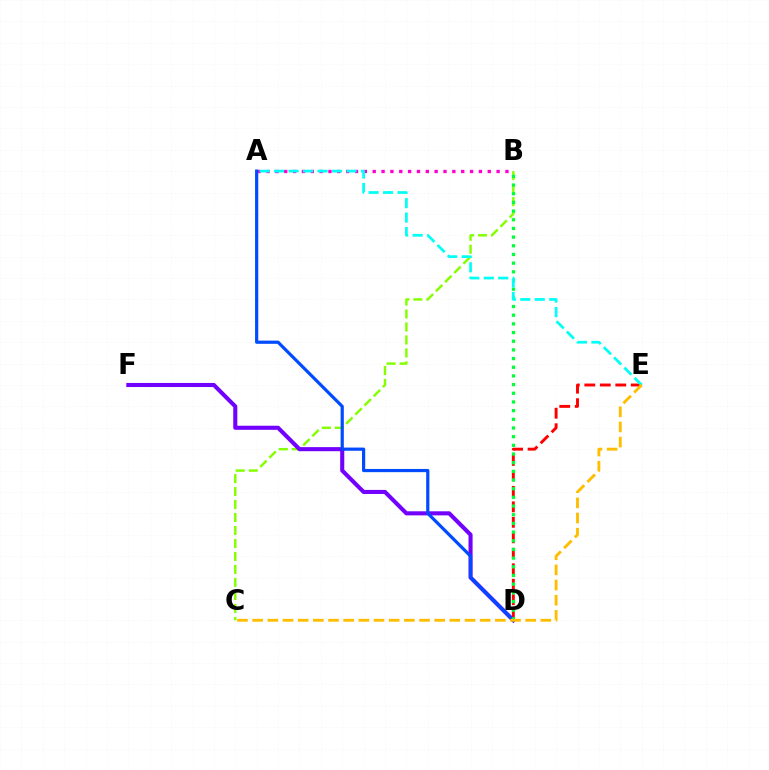{('D', 'E'): [{'color': '#ff0000', 'line_style': 'dashed', 'thickness': 2.1}], ('B', 'C'): [{'color': '#84ff00', 'line_style': 'dashed', 'thickness': 1.76}], ('A', 'B'): [{'color': '#ff00cf', 'line_style': 'dotted', 'thickness': 2.4}], ('D', 'F'): [{'color': '#7200ff', 'line_style': 'solid', 'thickness': 2.94}], ('A', 'D'): [{'color': '#004bff', 'line_style': 'solid', 'thickness': 2.3}], ('B', 'D'): [{'color': '#00ff39', 'line_style': 'dotted', 'thickness': 2.36}], ('A', 'E'): [{'color': '#00fff6', 'line_style': 'dashed', 'thickness': 1.97}], ('C', 'E'): [{'color': '#ffbd00', 'line_style': 'dashed', 'thickness': 2.06}]}